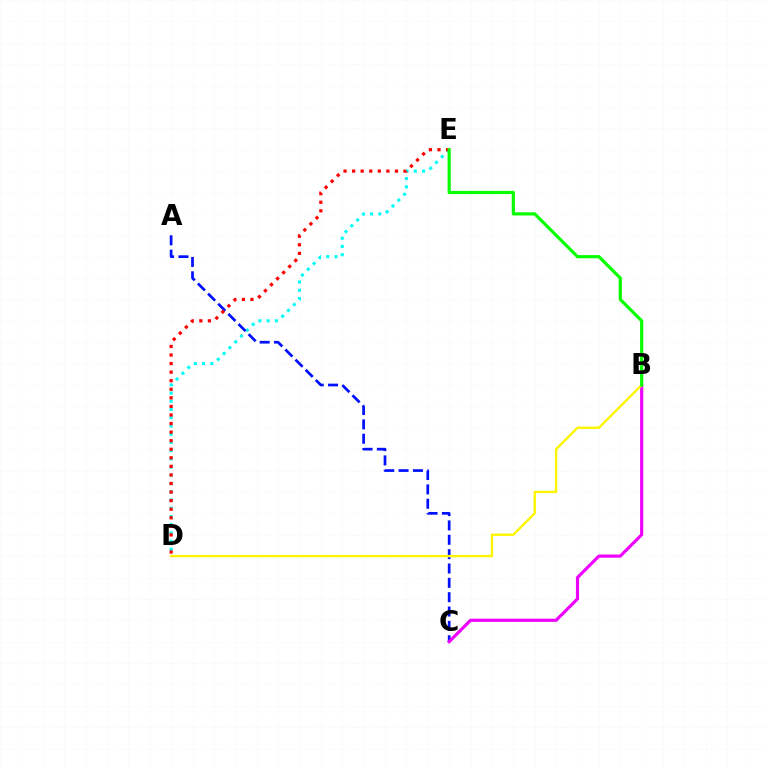{('D', 'E'): [{'color': '#00fff6', 'line_style': 'dotted', 'thickness': 2.24}, {'color': '#ff0000', 'line_style': 'dotted', 'thickness': 2.33}], ('A', 'C'): [{'color': '#0010ff', 'line_style': 'dashed', 'thickness': 1.95}], ('B', 'C'): [{'color': '#ee00ff', 'line_style': 'solid', 'thickness': 2.28}], ('B', 'D'): [{'color': '#fcf500', 'line_style': 'solid', 'thickness': 1.7}], ('B', 'E'): [{'color': '#08ff00', 'line_style': 'solid', 'thickness': 2.29}]}